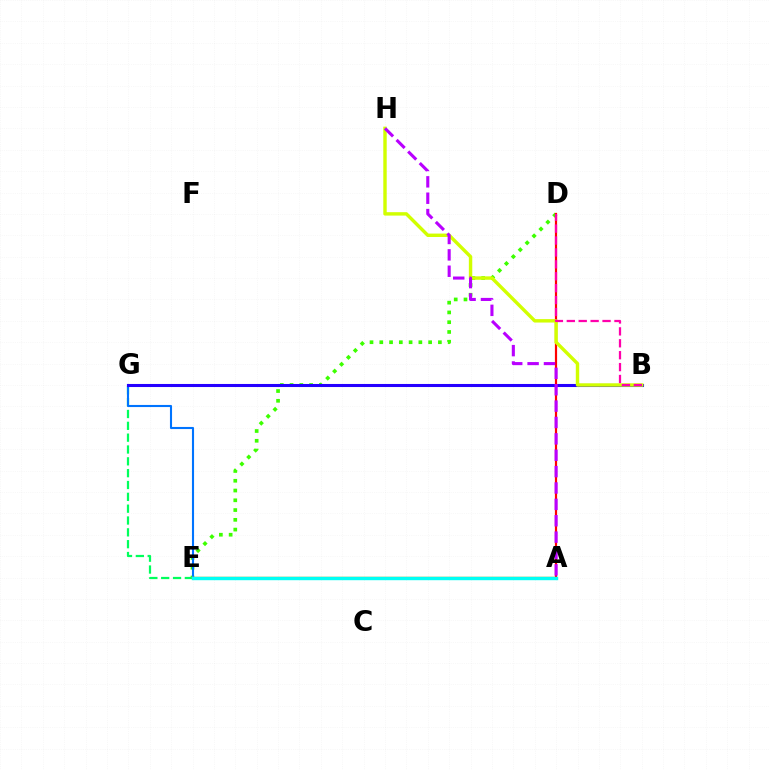{('D', 'E'): [{'color': '#3dff00', 'line_style': 'dotted', 'thickness': 2.65}], ('E', 'G'): [{'color': '#00ff5c', 'line_style': 'dashed', 'thickness': 1.61}, {'color': '#0074ff', 'line_style': 'solid', 'thickness': 1.51}], ('B', 'G'): [{'color': '#2500ff', 'line_style': 'solid', 'thickness': 2.21}], ('A', 'E'): [{'color': '#ff9400', 'line_style': 'solid', 'thickness': 1.75}, {'color': '#00fff6', 'line_style': 'solid', 'thickness': 2.45}], ('A', 'D'): [{'color': '#ff0000', 'line_style': 'solid', 'thickness': 1.59}], ('B', 'H'): [{'color': '#d1ff00', 'line_style': 'solid', 'thickness': 2.46}], ('A', 'H'): [{'color': '#b900ff', 'line_style': 'dashed', 'thickness': 2.22}], ('B', 'D'): [{'color': '#ff00ac', 'line_style': 'dashed', 'thickness': 1.62}]}